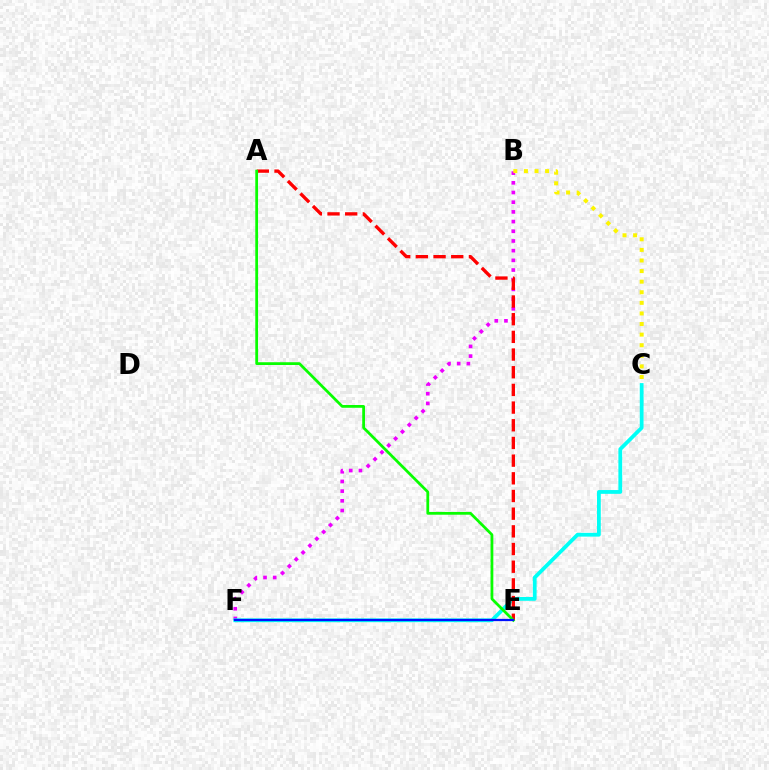{('B', 'F'): [{'color': '#ee00ff', 'line_style': 'dotted', 'thickness': 2.63}], ('C', 'F'): [{'color': '#00fff6', 'line_style': 'solid', 'thickness': 2.73}], ('B', 'C'): [{'color': '#fcf500', 'line_style': 'dotted', 'thickness': 2.88}], ('A', 'E'): [{'color': '#ff0000', 'line_style': 'dashed', 'thickness': 2.4}, {'color': '#08ff00', 'line_style': 'solid', 'thickness': 1.99}], ('E', 'F'): [{'color': '#0010ff', 'line_style': 'solid', 'thickness': 1.63}]}